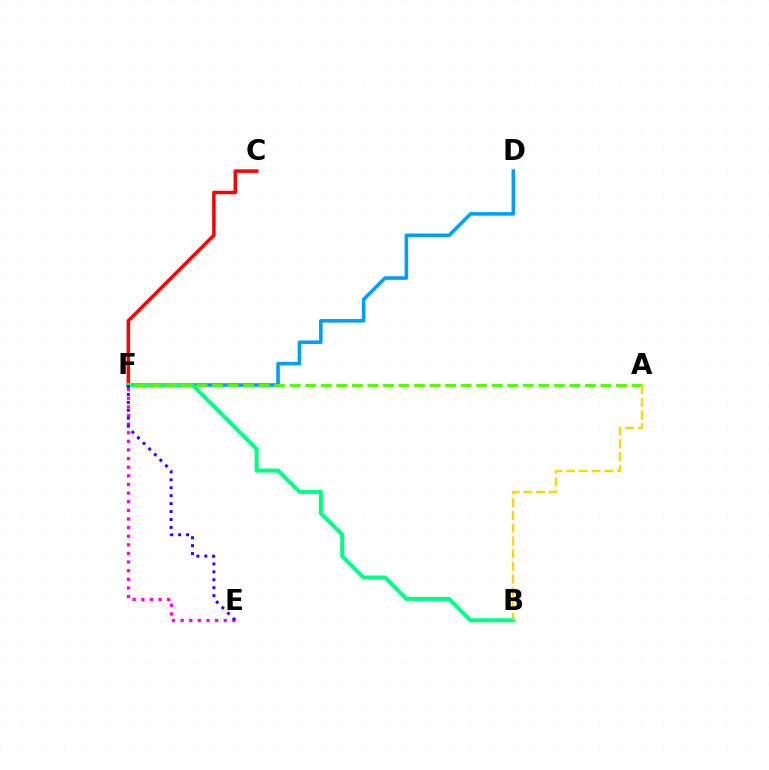{('E', 'F'): [{'color': '#ff00ed', 'line_style': 'dotted', 'thickness': 2.34}, {'color': '#3700ff', 'line_style': 'dotted', 'thickness': 2.15}], ('C', 'F'): [{'color': '#ff0000', 'line_style': 'solid', 'thickness': 2.53}], ('D', 'F'): [{'color': '#009eff', 'line_style': 'solid', 'thickness': 2.58}], ('B', 'F'): [{'color': '#00ff86', 'line_style': 'solid', 'thickness': 2.89}], ('A', 'F'): [{'color': '#4fff00', 'line_style': 'dashed', 'thickness': 2.11}], ('A', 'B'): [{'color': '#ffd500', 'line_style': 'dashed', 'thickness': 1.73}]}